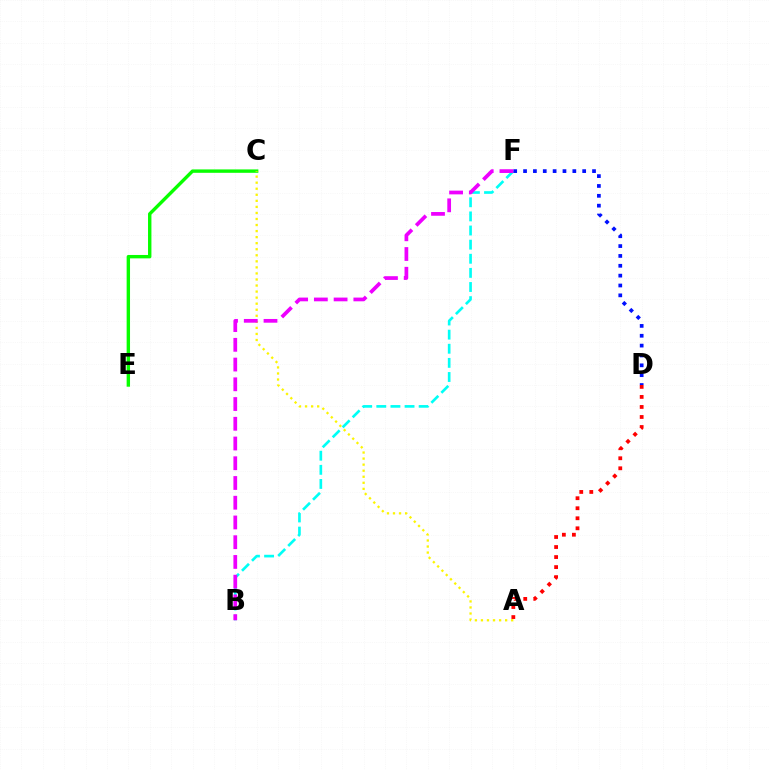{('C', 'E'): [{'color': '#08ff00', 'line_style': 'solid', 'thickness': 2.45}], ('A', 'C'): [{'color': '#fcf500', 'line_style': 'dotted', 'thickness': 1.64}], ('A', 'D'): [{'color': '#ff0000', 'line_style': 'dotted', 'thickness': 2.72}], ('B', 'F'): [{'color': '#00fff6', 'line_style': 'dashed', 'thickness': 1.92}, {'color': '#ee00ff', 'line_style': 'dashed', 'thickness': 2.68}], ('D', 'F'): [{'color': '#0010ff', 'line_style': 'dotted', 'thickness': 2.68}]}